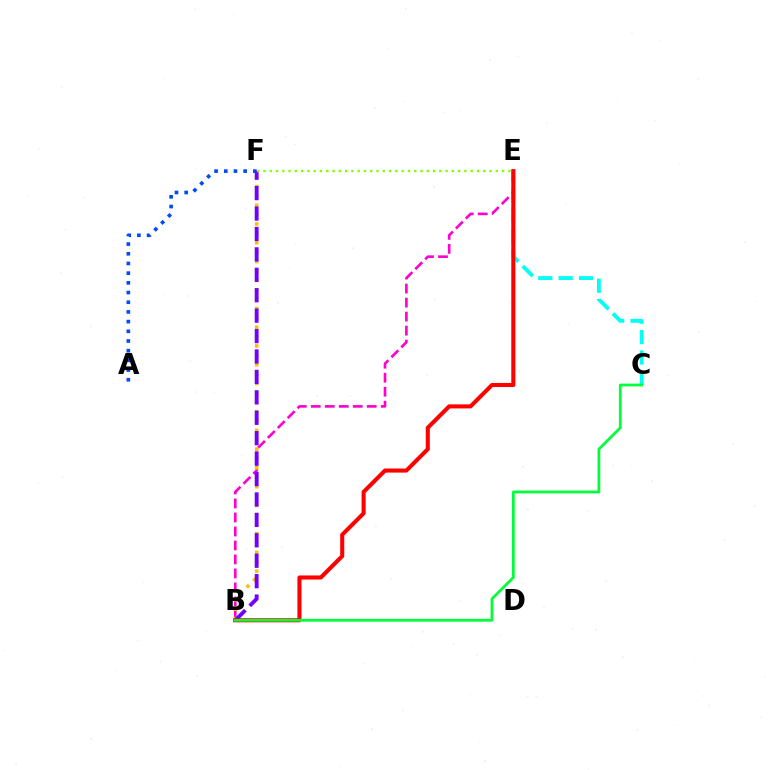{('B', 'E'): [{'color': '#ff00cf', 'line_style': 'dashed', 'thickness': 1.9}, {'color': '#ff0000', 'line_style': 'solid', 'thickness': 2.94}], ('A', 'F'): [{'color': '#004bff', 'line_style': 'dotted', 'thickness': 2.63}], ('B', 'F'): [{'color': '#ffbd00', 'line_style': 'dotted', 'thickness': 2.55}, {'color': '#7200ff', 'line_style': 'dashed', 'thickness': 2.77}], ('C', 'E'): [{'color': '#00fff6', 'line_style': 'dashed', 'thickness': 2.77}], ('E', 'F'): [{'color': '#84ff00', 'line_style': 'dotted', 'thickness': 1.71}], ('B', 'C'): [{'color': '#00ff39', 'line_style': 'solid', 'thickness': 1.99}]}